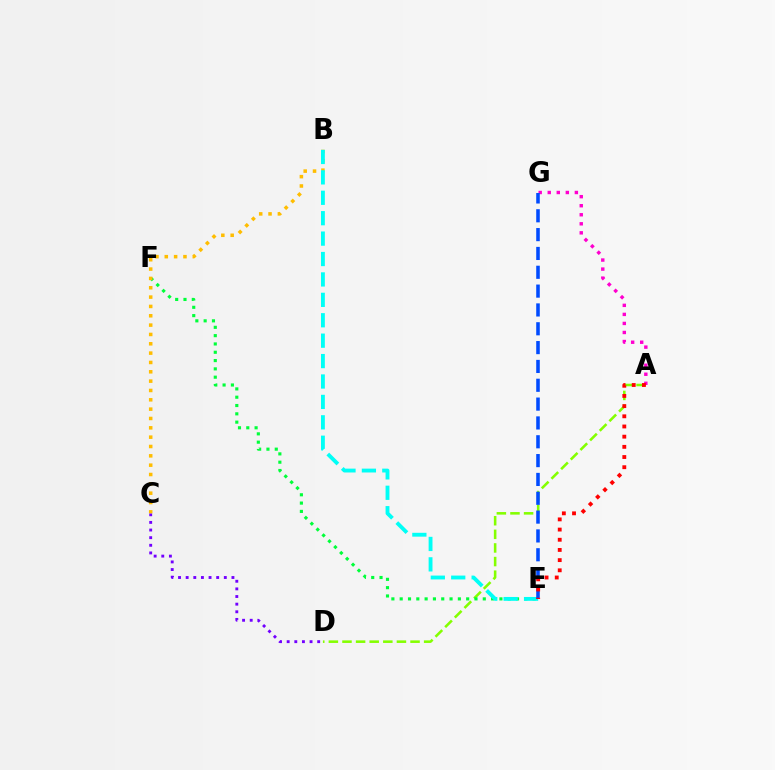{('A', 'D'): [{'color': '#84ff00', 'line_style': 'dashed', 'thickness': 1.85}], ('E', 'F'): [{'color': '#00ff39', 'line_style': 'dotted', 'thickness': 2.26}], ('C', 'D'): [{'color': '#7200ff', 'line_style': 'dotted', 'thickness': 2.07}], ('B', 'C'): [{'color': '#ffbd00', 'line_style': 'dotted', 'thickness': 2.54}], ('B', 'E'): [{'color': '#00fff6', 'line_style': 'dashed', 'thickness': 2.77}], ('A', 'G'): [{'color': '#ff00cf', 'line_style': 'dotted', 'thickness': 2.46}], ('E', 'G'): [{'color': '#004bff', 'line_style': 'dashed', 'thickness': 2.56}], ('A', 'E'): [{'color': '#ff0000', 'line_style': 'dotted', 'thickness': 2.77}]}